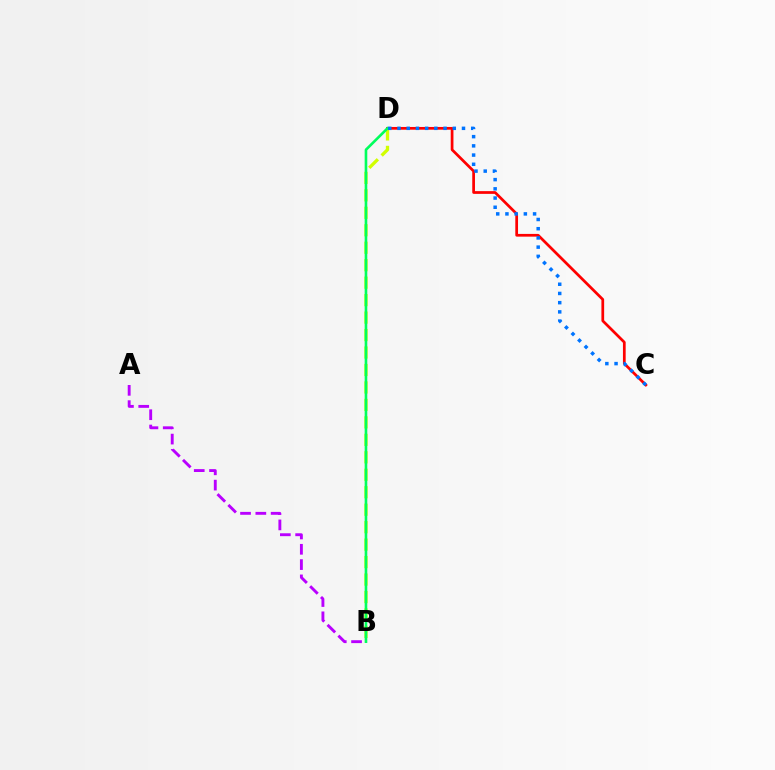{('C', 'D'): [{'color': '#ff0000', 'line_style': 'solid', 'thickness': 1.96}, {'color': '#0074ff', 'line_style': 'dotted', 'thickness': 2.5}], ('A', 'B'): [{'color': '#b900ff', 'line_style': 'dashed', 'thickness': 2.08}], ('B', 'D'): [{'color': '#d1ff00', 'line_style': 'dashed', 'thickness': 2.37}, {'color': '#00ff5c', 'line_style': 'solid', 'thickness': 1.89}]}